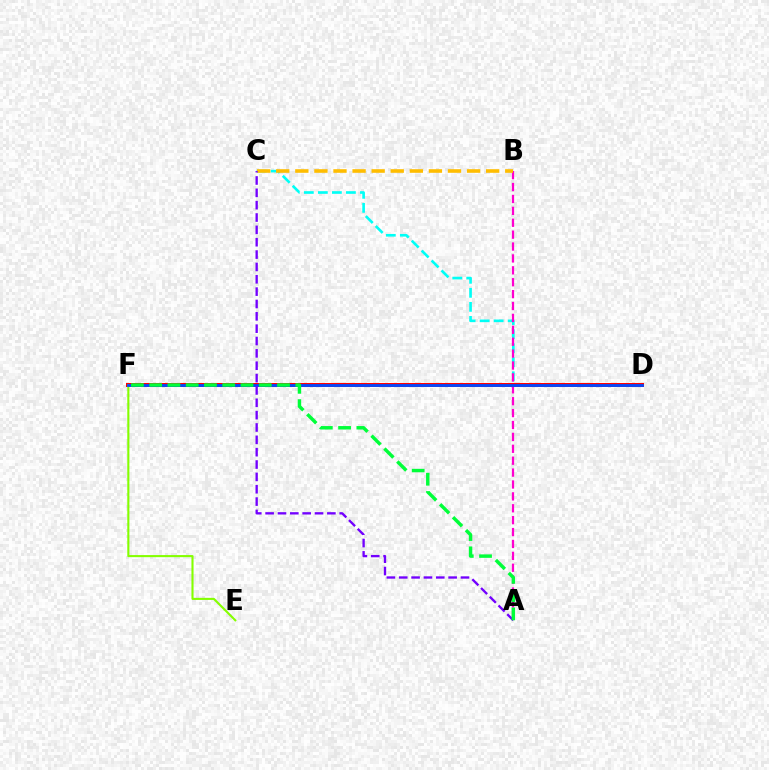{('C', 'D'): [{'color': '#00fff6', 'line_style': 'dashed', 'thickness': 1.91}], ('A', 'B'): [{'color': '#ff00cf', 'line_style': 'dashed', 'thickness': 1.62}], ('D', 'F'): [{'color': '#ff0000', 'line_style': 'solid', 'thickness': 2.89}, {'color': '#004bff', 'line_style': 'solid', 'thickness': 2.0}], ('E', 'F'): [{'color': '#84ff00', 'line_style': 'solid', 'thickness': 1.51}], ('B', 'C'): [{'color': '#ffbd00', 'line_style': 'dashed', 'thickness': 2.59}], ('A', 'C'): [{'color': '#7200ff', 'line_style': 'dashed', 'thickness': 1.68}], ('A', 'F'): [{'color': '#00ff39', 'line_style': 'dashed', 'thickness': 2.48}]}